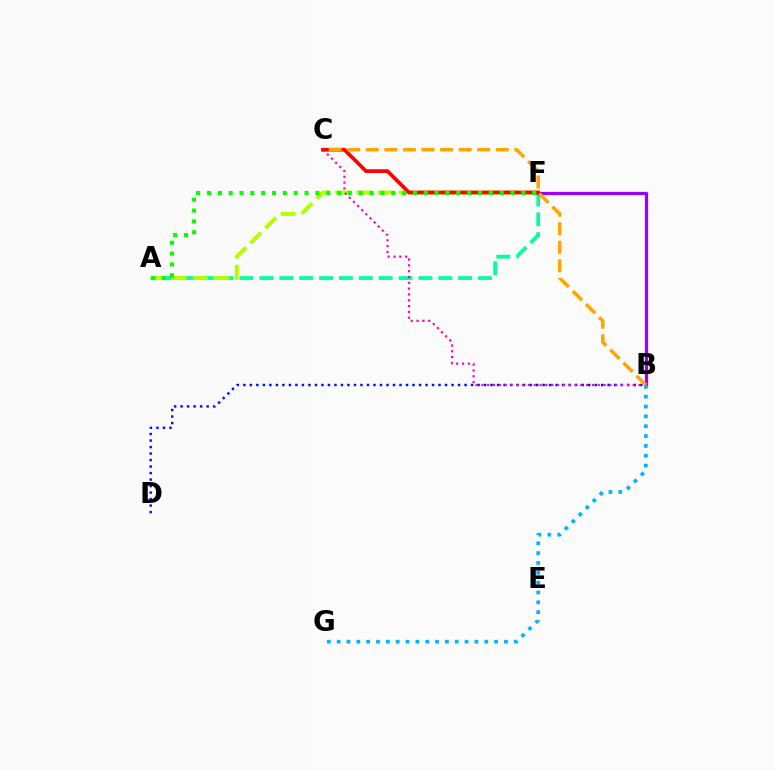{('A', 'F'): [{'color': '#00ff9d', 'line_style': 'dashed', 'thickness': 2.7}, {'color': '#b3ff00', 'line_style': 'dashed', 'thickness': 2.87}, {'color': '#08ff00', 'line_style': 'dotted', 'thickness': 2.95}], ('B', 'F'): [{'color': '#9b00ff', 'line_style': 'solid', 'thickness': 2.36}], ('B', 'D'): [{'color': '#0010ff', 'line_style': 'dotted', 'thickness': 1.77}], ('B', 'G'): [{'color': '#00b5ff', 'line_style': 'dotted', 'thickness': 2.67}], ('B', 'C'): [{'color': '#ff00bd', 'line_style': 'dotted', 'thickness': 1.58}, {'color': '#ffa500', 'line_style': 'dashed', 'thickness': 2.52}], ('C', 'F'): [{'color': '#ff0000', 'line_style': 'solid', 'thickness': 2.68}]}